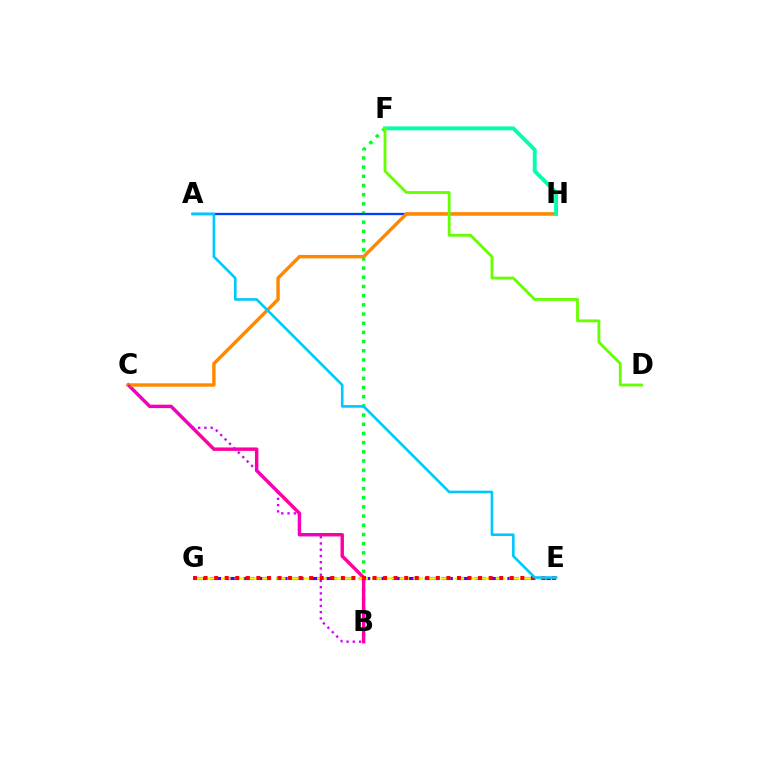{('B', 'F'): [{'color': '#00ff27', 'line_style': 'dotted', 'thickness': 2.5}], ('E', 'G'): [{'color': '#4f00ff', 'line_style': 'dashed', 'thickness': 2.24}, {'color': '#eeff00', 'line_style': 'dashed', 'thickness': 1.87}, {'color': '#ff0000', 'line_style': 'dotted', 'thickness': 2.87}], ('A', 'H'): [{'color': '#003fff', 'line_style': 'solid', 'thickness': 1.67}], ('B', 'C'): [{'color': '#ff00a0', 'line_style': 'solid', 'thickness': 2.48}, {'color': '#d600ff', 'line_style': 'dotted', 'thickness': 1.7}], ('C', 'H'): [{'color': '#ff8800', 'line_style': 'solid', 'thickness': 2.47}], ('F', 'H'): [{'color': '#00ffaf', 'line_style': 'solid', 'thickness': 2.78}], ('A', 'E'): [{'color': '#00c7ff', 'line_style': 'solid', 'thickness': 1.87}], ('D', 'F'): [{'color': '#66ff00', 'line_style': 'solid', 'thickness': 2.03}]}